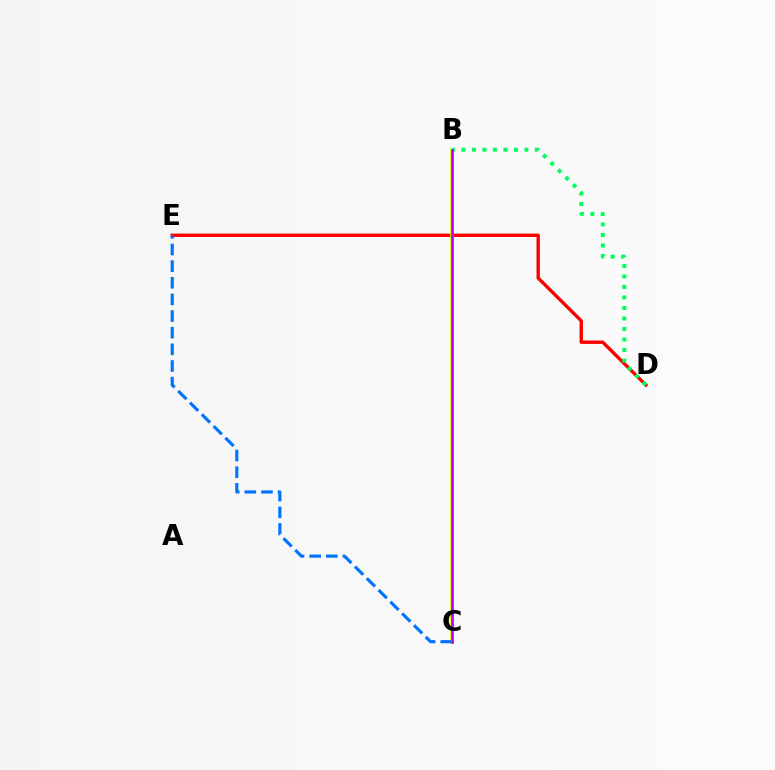{('D', 'E'): [{'color': '#ff0000', 'line_style': 'solid', 'thickness': 2.43}], ('B', 'C'): [{'color': '#d1ff00', 'line_style': 'solid', 'thickness': 2.58}, {'color': '#b900ff', 'line_style': 'solid', 'thickness': 1.93}], ('B', 'D'): [{'color': '#00ff5c', 'line_style': 'dotted', 'thickness': 2.85}], ('C', 'E'): [{'color': '#0074ff', 'line_style': 'dashed', 'thickness': 2.26}]}